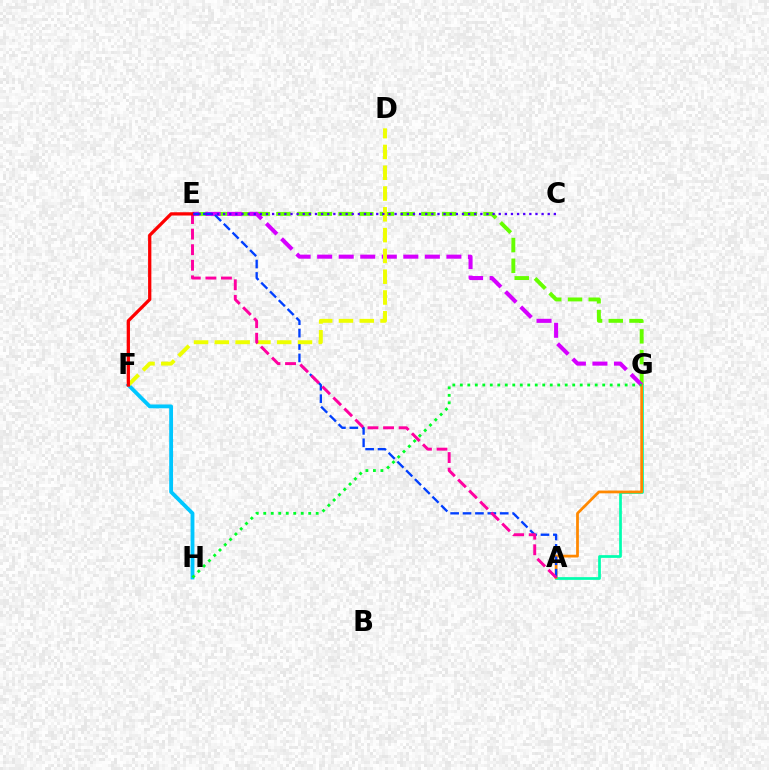{('E', 'G'): [{'color': '#66ff00', 'line_style': 'dashed', 'thickness': 2.81}, {'color': '#d600ff', 'line_style': 'dashed', 'thickness': 2.93}], ('A', 'G'): [{'color': '#00ffaf', 'line_style': 'solid', 'thickness': 1.96}, {'color': '#ff8800', 'line_style': 'solid', 'thickness': 1.99}], ('F', 'H'): [{'color': '#00c7ff', 'line_style': 'solid', 'thickness': 2.76}], ('A', 'E'): [{'color': '#003fff', 'line_style': 'dashed', 'thickness': 1.68}, {'color': '#ff00a0', 'line_style': 'dashed', 'thickness': 2.12}], ('D', 'F'): [{'color': '#eeff00', 'line_style': 'dashed', 'thickness': 2.82}], ('G', 'H'): [{'color': '#00ff27', 'line_style': 'dotted', 'thickness': 2.04}], ('E', 'F'): [{'color': '#ff0000', 'line_style': 'solid', 'thickness': 2.35}], ('C', 'E'): [{'color': '#4f00ff', 'line_style': 'dotted', 'thickness': 1.66}]}